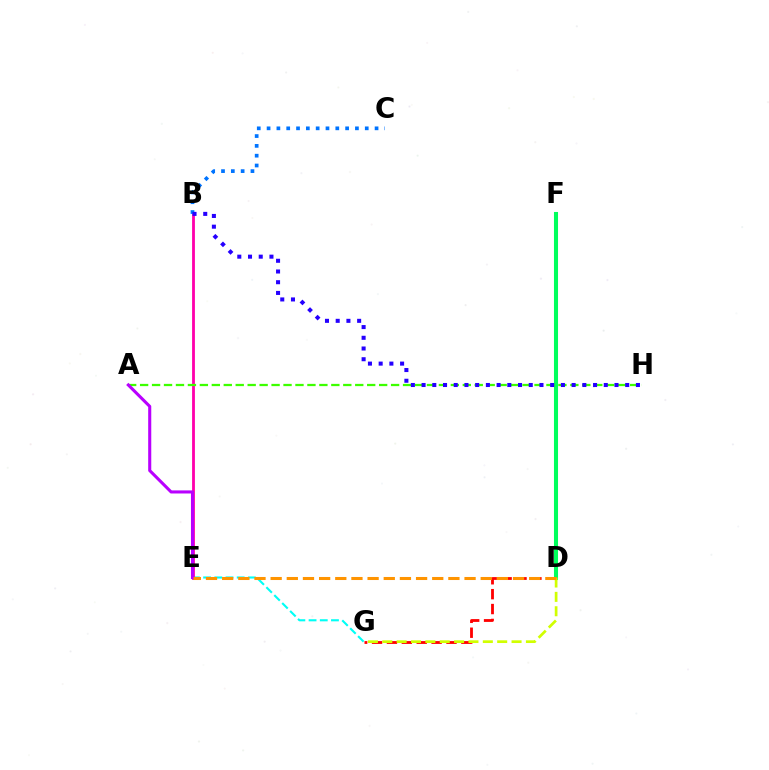{('D', 'F'): [{'color': '#00ff5c', 'line_style': 'solid', 'thickness': 2.92}], ('E', 'G'): [{'color': '#00fff6', 'line_style': 'dashed', 'thickness': 1.52}], ('B', 'E'): [{'color': '#ff00ac', 'line_style': 'solid', 'thickness': 2.03}], ('D', 'G'): [{'color': '#ff0000', 'line_style': 'dashed', 'thickness': 2.02}, {'color': '#d1ff00', 'line_style': 'dashed', 'thickness': 1.95}], ('B', 'C'): [{'color': '#0074ff', 'line_style': 'dotted', 'thickness': 2.67}], ('A', 'H'): [{'color': '#3dff00', 'line_style': 'dashed', 'thickness': 1.62}], ('A', 'E'): [{'color': '#b900ff', 'line_style': 'solid', 'thickness': 2.22}], ('D', 'E'): [{'color': '#ff9400', 'line_style': 'dashed', 'thickness': 2.2}], ('B', 'H'): [{'color': '#2500ff', 'line_style': 'dotted', 'thickness': 2.91}]}